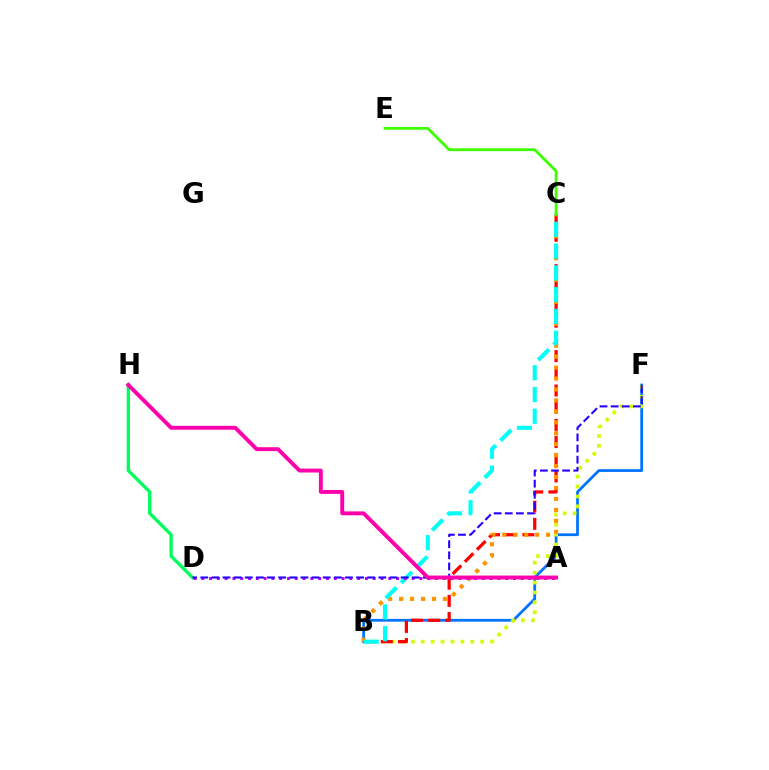{('B', 'F'): [{'color': '#0074ff', 'line_style': 'solid', 'thickness': 1.99}, {'color': '#d1ff00', 'line_style': 'dotted', 'thickness': 2.69}], ('D', 'H'): [{'color': '#00ff5c', 'line_style': 'solid', 'thickness': 2.41}], ('B', 'C'): [{'color': '#ff0000', 'line_style': 'dashed', 'thickness': 2.34}, {'color': '#ff9400', 'line_style': 'dotted', 'thickness': 2.97}, {'color': '#00fff6', 'line_style': 'dashed', 'thickness': 2.95}], ('C', 'E'): [{'color': '#3dff00', 'line_style': 'solid', 'thickness': 2.03}], ('A', 'D'): [{'color': '#b900ff', 'line_style': 'dotted', 'thickness': 2.12}], ('D', 'F'): [{'color': '#2500ff', 'line_style': 'dashed', 'thickness': 1.51}], ('A', 'H'): [{'color': '#ff00ac', 'line_style': 'solid', 'thickness': 2.8}]}